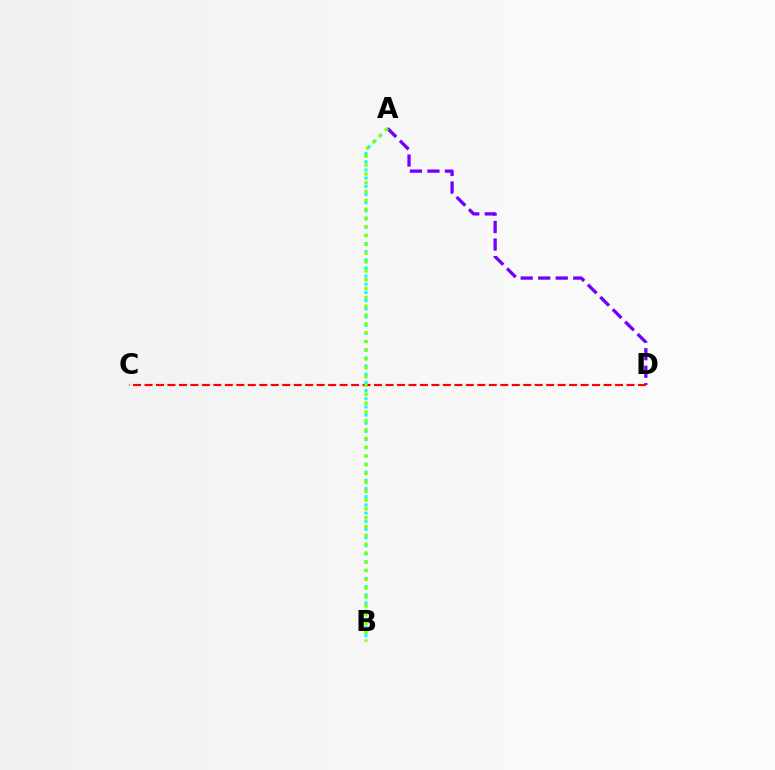{('A', 'D'): [{'color': '#7200ff', 'line_style': 'dashed', 'thickness': 2.38}], ('A', 'B'): [{'color': '#00fff6', 'line_style': 'dotted', 'thickness': 2.22}, {'color': '#84ff00', 'line_style': 'dotted', 'thickness': 2.4}], ('C', 'D'): [{'color': '#ff0000', 'line_style': 'dashed', 'thickness': 1.56}]}